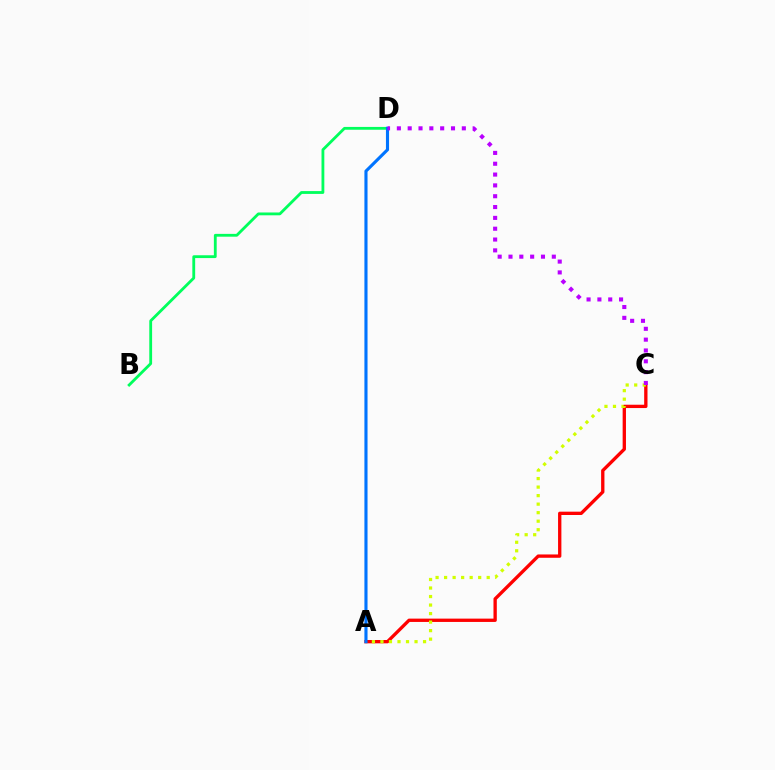{('B', 'D'): [{'color': '#00ff5c', 'line_style': 'solid', 'thickness': 2.03}], ('A', 'C'): [{'color': '#ff0000', 'line_style': 'solid', 'thickness': 2.39}, {'color': '#d1ff00', 'line_style': 'dotted', 'thickness': 2.32}], ('A', 'D'): [{'color': '#0074ff', 'line_style': 'solid', 'thickness': 2.25}], ('C', 'D'): [{'color': '#b900ff', 'line_style': 'dotted', 'thickness': 2.94}]}